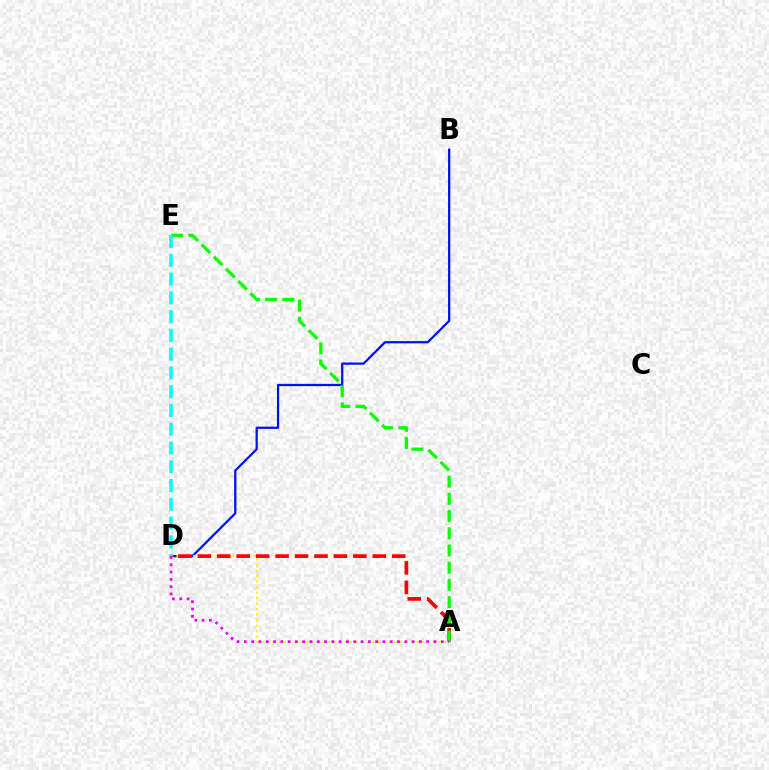{('B', 'D'): [{'color': '#0010ff', 'line_style': 'solid', 'thickness': 1.62}], ('A', 'D'): [{'color': '#fcf500', 'line_style': 'dotted', 'thickness': 1.5}, {'color': '#ff0000', 'line_style': 'dashed', 'thickness': 2.64}, {'color': '#ee00ff', 'line_style': 'dotted', 'thickness': 1.98}], ('A', 'E'): [{'color': '#08ff00', 'line_style': 'dashed', 'thickness': 2.34}], ('D', 'E'): [{'color': '#00fff6', 'line_style': 'dashed', 'thickness': 2.55}]}